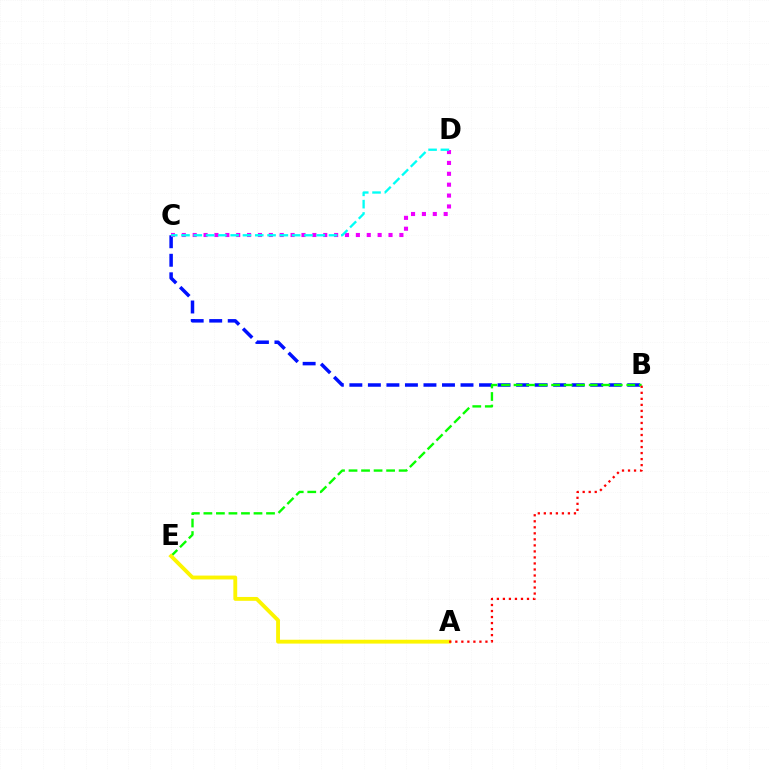{('B', 'C'): [{'color': '#0010ff', 'line_style': 'dashed', 'thickness': 2.52}], ('B', 'E'): [{'color': '#08ff00', 'line_style': 'dashed', 'thickness': 1.7}], ('A', 'E'): [{'color': '#fcf500', 'line_style': 'solid', 'thickness': 2.77}], ('C', 'D'): [{'color': '#ee00ff', 'line_style': 'dotted', 'thickness': 2.96}, {'color': '#00fff6', 'line_style': 'dashed', 'thickness': 1.67}], ('A', 'B'): [{'color': '#ff0000', 'line_style': 'dotted', 'thickness': 1.64}]}